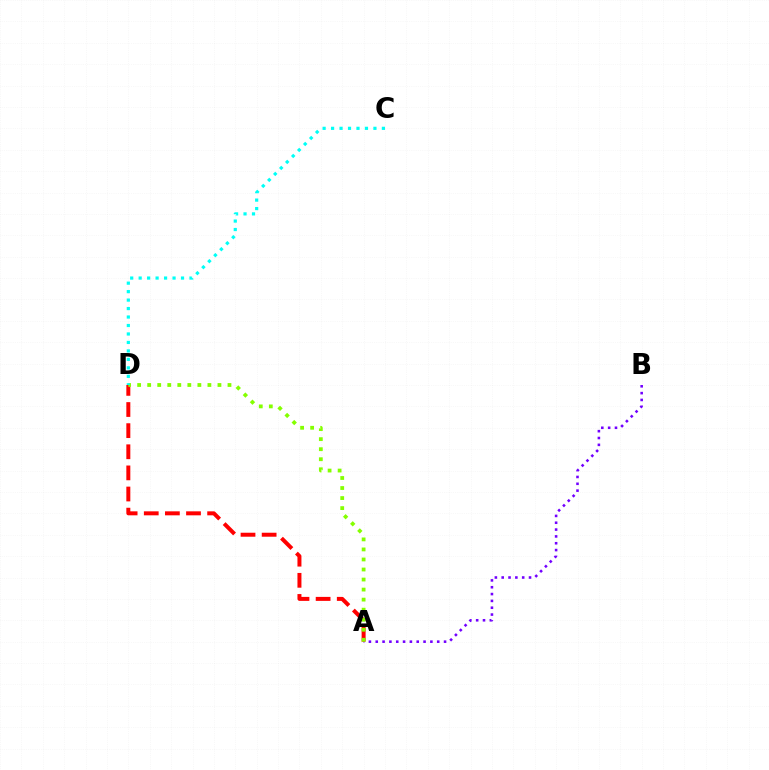{('A', 'B'): [{'color': '#7200ff', 'line_style': 'dotted', 'thickness': 1.86}], ('A', 'D'): [{'color': '#ff0000', 'line_style': 'dashed', 'thickness': 2.87}, {'color': '#84ff00', 'line_style': 'dotted', 'thickness': 2.73}], ('C', 'D'): [{'color': '#00fff6', 'line_style': 'dotted', 'thickness': 2.3}]}